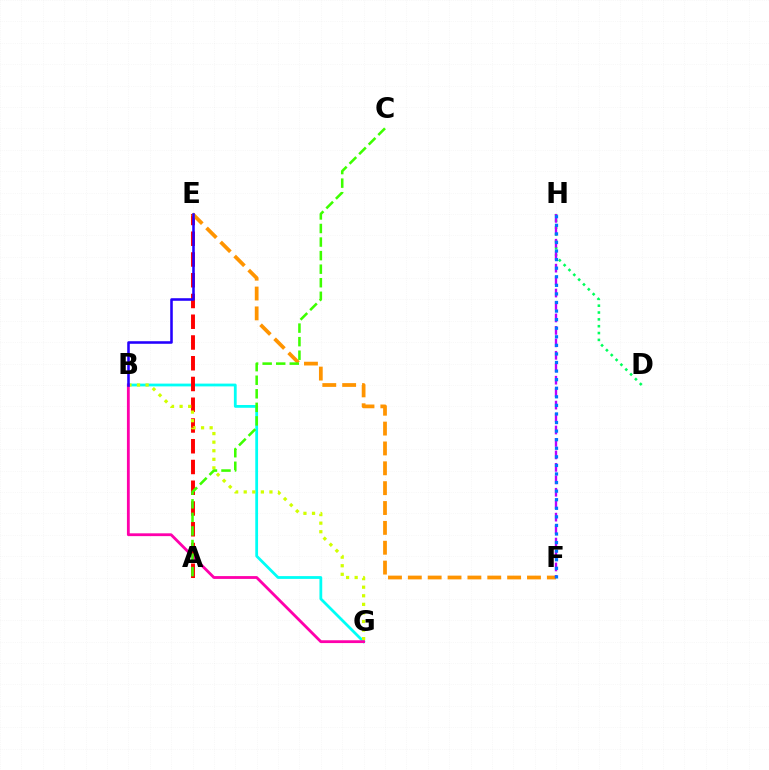{('B', 'G'): [{'color': '#00fff6', 'line_style': 'solid', 'thickness': 2.01}, {'color': '#d1ff00', 'line_style': 'dotted', 'thickness': 2.33}, {'color': '#ff00ac', 'line_style': 'solid', 'thickness': 2.02}], ('A', 'E'): [{'color': '#ff0000', 'line_style': 'dashed', 'thickness': 2.82}], ('D', 'H'): [{'color': '#00ff5c', 'line_style': 'dotted', 'thickness': 1.86}], ('E', 'F'): [{'color': '#ff9400', 'line_style': 'dashed', 'thickness': 2.7}], ('F', 'H'): [{'color': '#b900ff', 'line_style': 'dashed', 'thickness': 1.69}, {'color': '#0074ff', 'line_style': 'dotted', 'thickness': 2.33}], ('B', 'E'): [{'color': '#2500ff', 'line_style': 'solid', 'thickness': 1.84}], ('A', 'C'): [{'color': '#3dff00', 'line_style': 'dashed', 'thickness': 1.84}]}